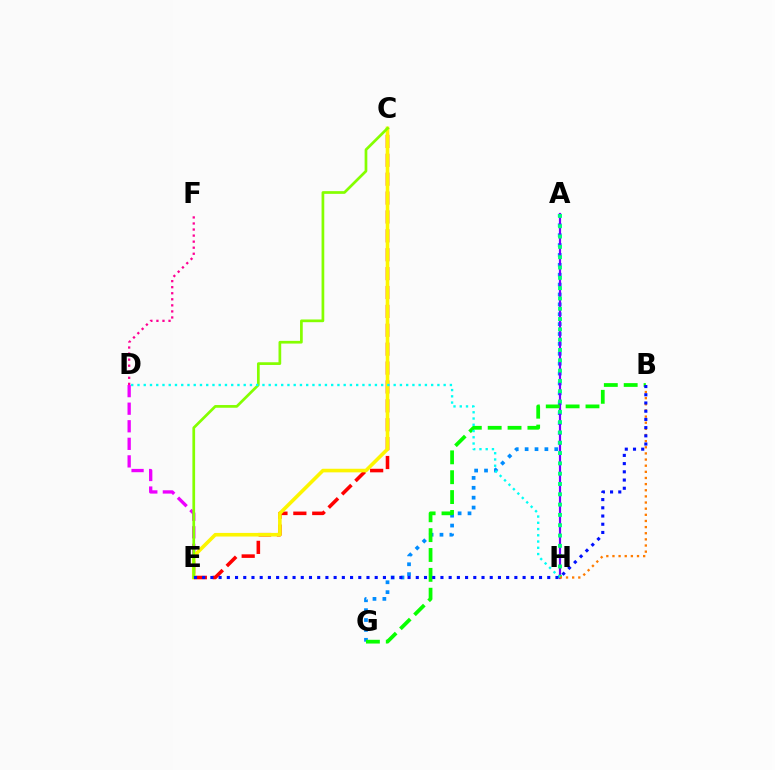{('A', 'G'): [{'color': '#008cff', 'line_style': 'dotted', 'thickness': 2.69}], ('A', 'H'): [{'color': '#7200ff', 'line_style': 'solid', 'thickness': 1.57}, {'color': '#00ff74', 'line_style': 'dotted', 'thickness': 2.8}], ('D', 'E'): [{'color': '#ee00ff', 'line_style': 'dashed', 'thickness': 2.39}], ('B', 'G'): [{'color': '#08ff00', 'line_style': 'dashed', 'thickness': 2.7}], ('C', 'E'): [{'color': '#ff0000', 'line_style': 'dashed', 'thickness': 2.57}, {'color': '#fcf500', 'line_style': 'solid', 'thickness': 2.59}, {'color': '#84ff00', 'line_style': 'solid', 'thickness': 1.95}], ('D', 'H'): [{'color': '#00fff6', 'line_style': 'dotted', 'thickness': 1.7}], ('D', 'F'): [{'color': '#ff0094', 'line_style': 'dotted', 'thickness': 1.65}], ('B', 'H'): [{'color': '#ff7c00', 'line_style': 'dotted', 'thickness': 1.67}], ('B', 'E'): [{'color': '#0010ff', 'line_style': 'dotted', 'thickness': 2.23}]}